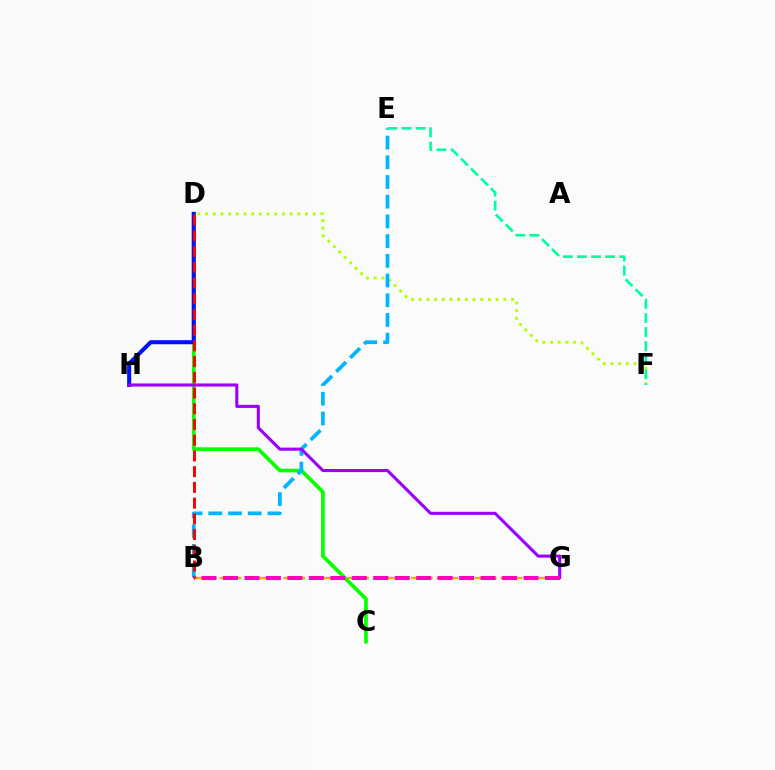{('D', 'F'): [{'color': '#b3ff00', 'line_style': 'dotted', 'thickness': 2.09}], ('B', 'G'): [{'color': '#ffa500', 'line_style': 'dashed', 'thickness': 1.73}, {'color': '#ff00bd', 'line_style': 'dashed', 'thickness': 2.92}], ('C', 'D'): [{'color': '#08ff00', 'line_style': 'solid', 'thickness': 2.67}], ('D', 'H'): [{'color': '#0010ff', 'line_style': 'solid', 'thickness': 2.92}], ('B', 'E'): [{'color': '#00b5ff', 'line_style': 'dashed', 'thickness': 2.68}], ('B', 'D'): [{'color': '#ff0000', 'line_style': 'dashed', 'thickness': 2.14}], ('E', 'F'): [{'color': '#00ff9d', 'line_style': 'dashed', 'thickness': 1.91}], ('G', 'H'): [{'color': '#9b00ff', 'line_style': 'solid', 'thickness': 2.21}]}